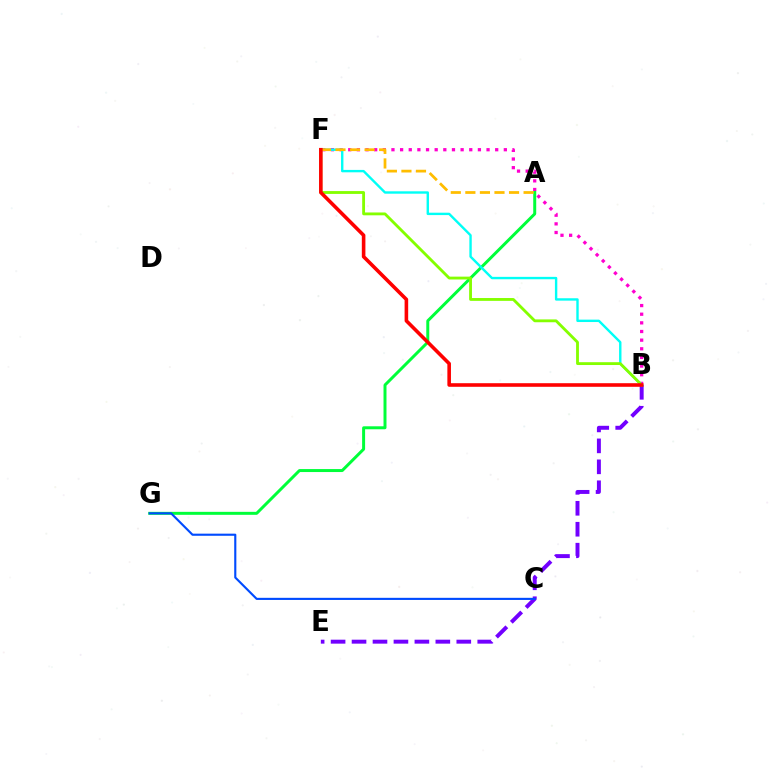{('B', 'F'): [{'color': '#ff00cf', 'line_style': 'dotted', 'thickness': 2.35}, {'color': '#00fff6', 'line_style': 'solid', 'thickness': 1.72}, {'color': '#84ff00', 'line_style': 'solid', 'thickness': 2.04}, {'color': '#ff0000', 'line_style': 'solid', 'thickness': 2.59}], ('B', 'E'): [{'color': '#7200ff', 'line_style': 'dashed', 'thickness': 2.85}], ('A', 'G'): [{'color': '#00ff39', 'line_style': 'solid', 'thickness': 2.14}], ('C', 'G'): [{'color': '#004bff', 'line_style': 'solid', 'thickness': 1.53}], ('A', 'F'): [{'color': '#ffbd00', 'line_style': 'dashed', 'thickness': 1.98}]}